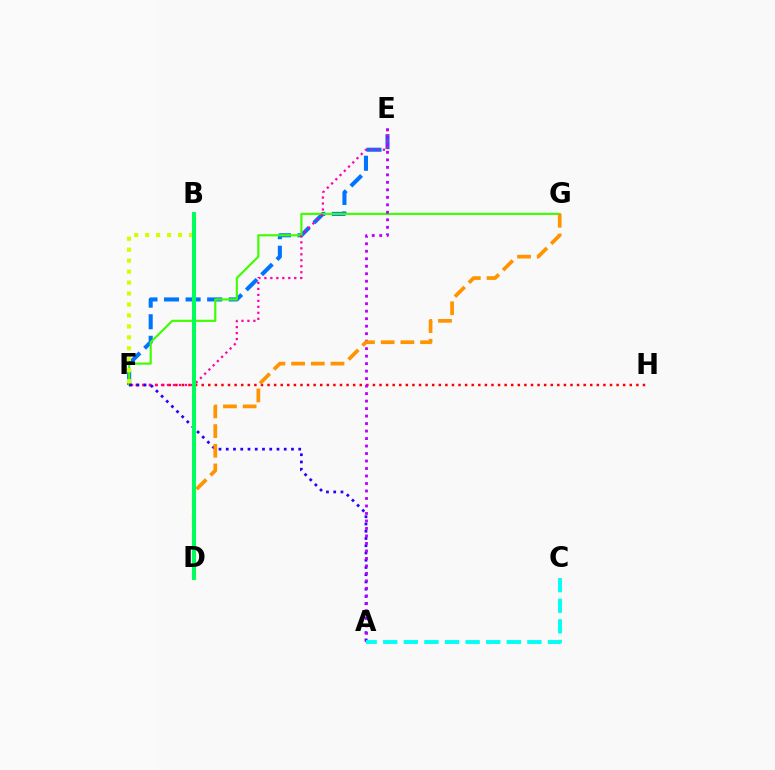{('F', 'H'): [{'color': '#ff0000', 'line_style': 'dotted', 'thickness': 1.79}], ('E', 'F'): [{'color': '#0074ff', 'line_style': 'dashed', 'thickness': 2.93}, {'color': '#ff00ac', 'line_style': 'dotted', 'thickness': 1.62}], ('F', 'G'): [{'color': '#3dff00', 'line_style': 'solid', 'thickness': 1.55}], ('A', 'F'): [{'color': '#2500ff', 'line_style': 'dotted', 'thickness': 1.97}], ('A', 'E'): [{'color': '#b900ff', 'line_style': 'dotted', 'thickness': 2.04}], ('B', 'F'): [{'color': '#d1ff00', 'line_style': 'dotted', 'thickness': 2.98}], ('D', 'G'): [{'color': '#ff9400', 'line_style': 'dashed', 'thickness': 2.67}], ('A', 'C'): [{'color': '#00fff6', 'line_style': 'dashed', 'thickness': 2.8}], ('B', 'D'): [{'color': '#00ff5c', 'line_style': 'solid', 'thickness': 2.89}]}